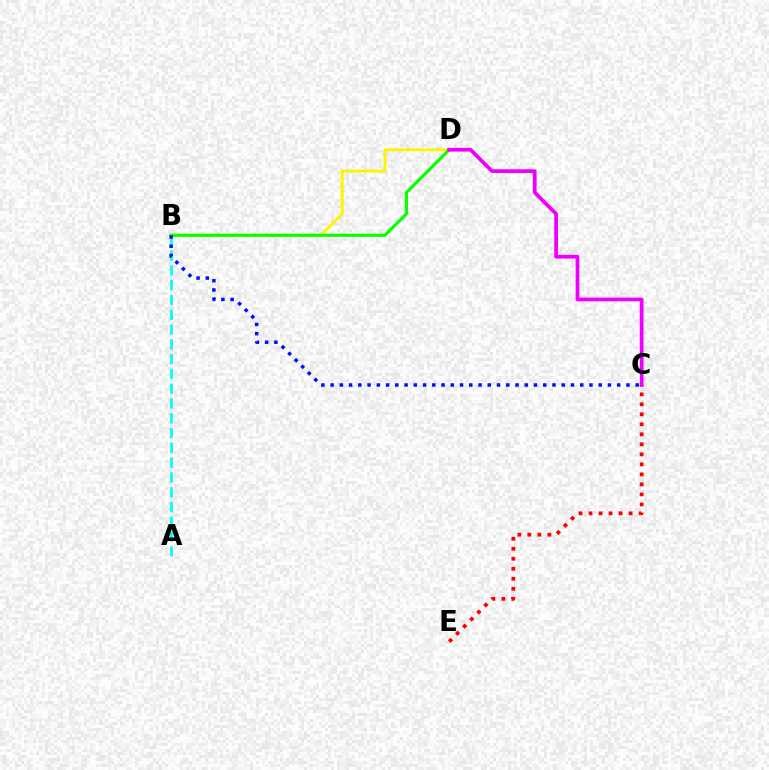{('A', 'B'): [{'color': '#00fff6', 'line_style': 'dashed', 'thickness': 2.01}], ('C', 'E'): [{'color': '#ff0000', 'line_style': 'dotted', 'thickness': 2.72}], ('B', 'D'): [{'color': '#fcf500', 'line_style': 'solid', 'thickness': 2.06}, {'color': '#08ff00', 'line_style': 'solid', 'thickness': 2.28}], ('C', 'D'): [{'color': '#ee00ff', 'line_style': 'solid', 'thickness': 2.69}], ('B', 'C'): [{'color': '#0010ff', 'line_style': 'dotted', 'thickness': 2.51}]}